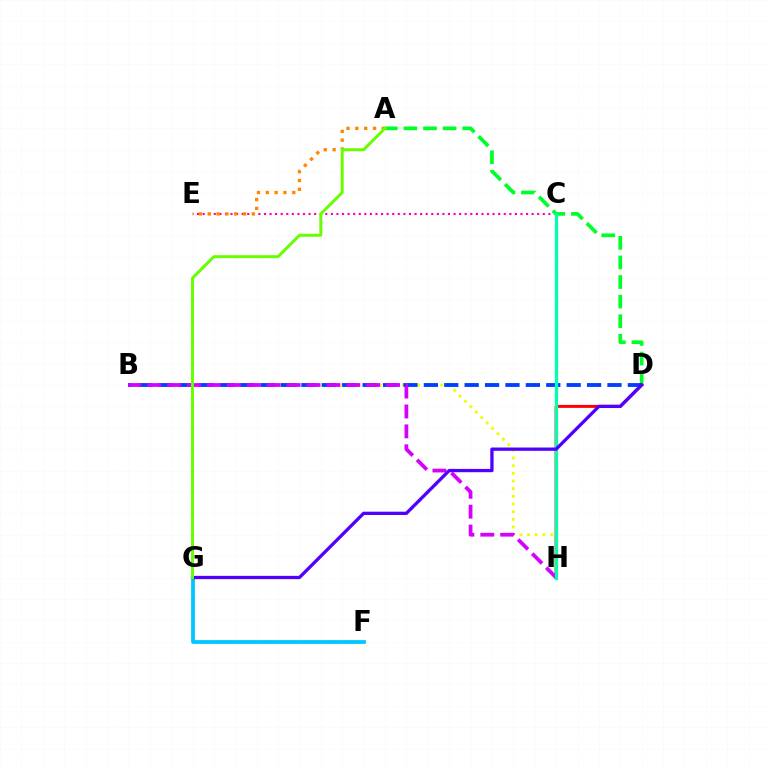{('C', 'E'): [{'color': '#ff00a0', 'line_style': 'dotted', 'thickness': 1.52}], ('B', 'H'): [{'color': '#eeff00', 'line_style': 'dotted', 'thickness': 2.08}, {'color': '#d600ff', 'line_style': 'dashed', 'thickness': 2.7}], ('A', 'D'): [{'color': '#00ff27', 'line_style': 'dashed', 'thickness': 2.66}], ('D', 'H'): [{'color': '#ff0000', 'line_style': 'solid', 'thickness': 2.14}], ('F', 'G'): [{'color': '#00c7ff', 'line_style': 'solid', 'thickness': 2.7}], ('B', 'D'): [{'color': '#003fff', 'line_style': 'dashed', 'thickness': 2.77}], ('A', 'E'): [{'color': '#ff8800', 'line_style': 'dotted', 'thickness': 2.4}], ('C', 'H'): [{'color': '#00ffaf', 'line_style': 'solid', 'thickness': 2.34}], ('D', 'G'): [{'color': '#4f00ff', 'line_style': 'solid', 'thickness': 2.37}], ('A', 'G'): [{'color': '#66ff00', 'line_style': 'solid', 'thickness': 2.13}]}